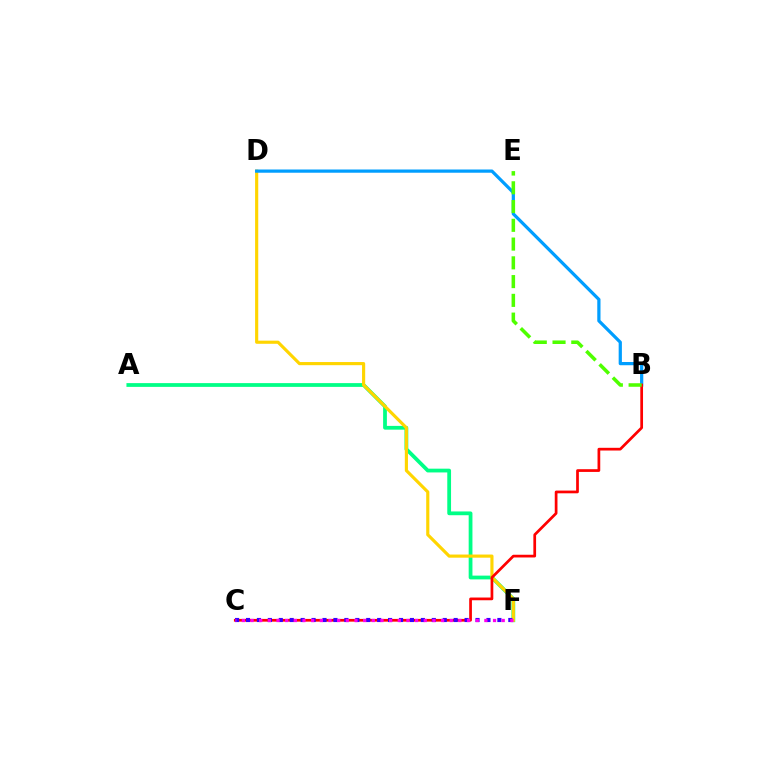{('A', 'F'): [{'color': '#00ff86', 'line_style': 'solid', 'thickness': 2.71}], ('D', 'F'): [{'color': '#ffd500', 'line_style': 'solid', 'thickness': 2.26}], ('B', 'D'): [{'color': '#009eff', 'line_style': 'solid', 'thickness': 2.32}], ('B', 'C'): [{'color': '#ff0000', 'line_style': 'solid', 'thickness': 1.96}], ('C', 'F'): [{'color': '#3700ff', 'line_style': 'dotted', 'thickness': 2.97}, {'color': '#ff00ed', 'line_style': 'dotted', 'thickness': 2.35}], ('B', 'E'): [{'color': '#4fff00', 'line_style': 'dashed', 'thickness': 2.55}]}